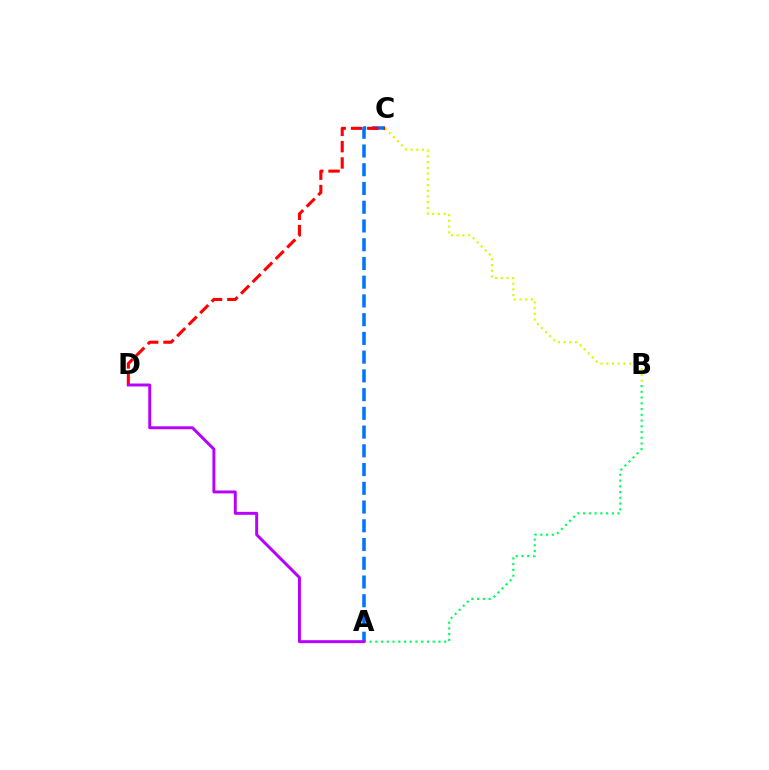{('A', 'B'): [{'color': '#00ff5c', 'line_style': 'dotted', 'thickness': 1.56}], ('A', 'C'): [{'color': '#0074ff', 'line_style': 'dashed', 'thickness': 2.55}], ('B', 'C'): [{'color': '#d1ff00', 'line_style': 'dotted', 'thickness': 1.56}], ('C', 'D'): [{'color': '#ff0000', 'line_style': 'dashed', 'thickness': 2.22}], ('A', 'D'): [{'color': '#b900ff', 'line_style': 'solid', 'thickness': 2.13}]}